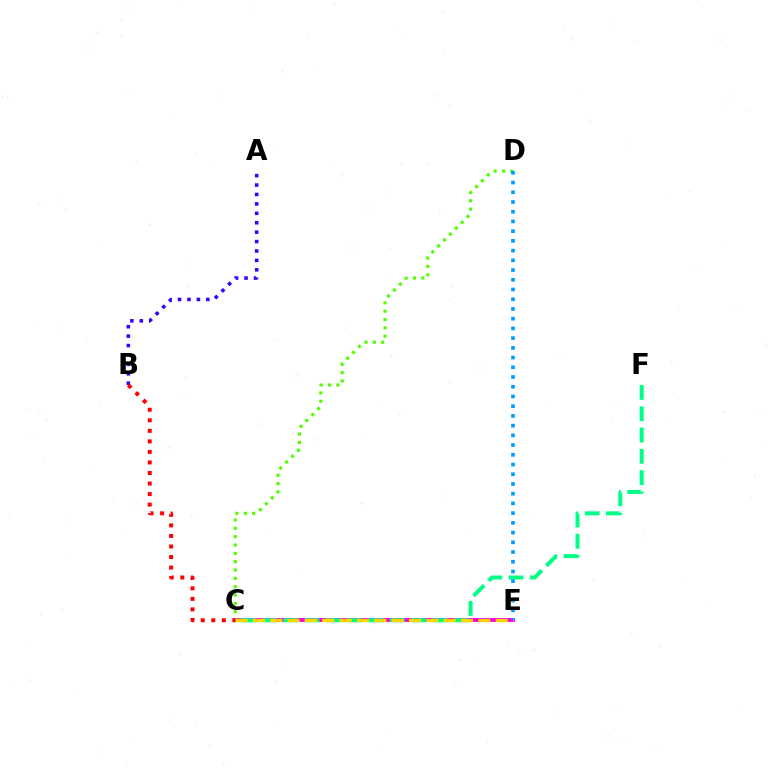{('C', 'E'): [{'color': '#ff00ed', 'line_style': 'solid', 'thickness': 2.84}, {'color': '#ffd500', 'line_style': 'dashed', 'thickness': 2.36}], ('A', 'B'): [{'color': '#3700ff', 'line_style': 'dotted', 'thickness': 2.56}], ('C', 'D'): [{'color': '#4fff00', 'line_style': 'dotted', 'thickness': 2.26}], ('C', 'F'): [{'color': '#00ff86', 'line_style': 'dashed', 'thickness': 2.89}], ('D', 'E'): [{'color': '#009eff', 'line_style': 'dotted', 'thickness': 2.64}], ('B', 'C'): [{'color': '#ff0000', 'line_style': 'dotted', 'thickness': 2.86}]}